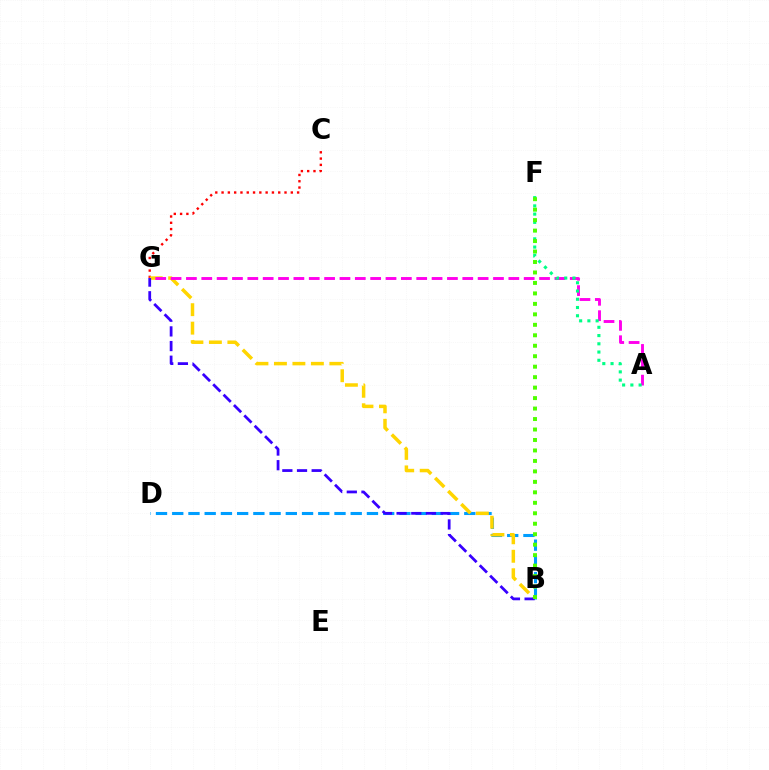{('C', 'G'): [{'color': '#ff0000', 'line_style': 'dotted', 'thickness': 1.71}], ('B', 'D'): [{'color': '#009eff', 'line_style': 'dashed', 'thickness': 2.2}], ('B', 'G'): [{'color': '#ffd500', 'line_style': 'dashed', 'thickness': 2.51}, {'color': '#3700ff', 'line_style': 'dashed', 'thickness': 1.99}], ('A', 'G'): [{'color': '#ff00ed', 'line_style': 'dashed', 'thickness': 2.09}], ('A', 'F'): [{'color': '#00ff86', 'line_style': 'dotted', 'thickness': 2.24}], ('B', 'F'): [{'color': '#4fff00', 'line_style': 'dotted', 'thickness': 2.84}]}